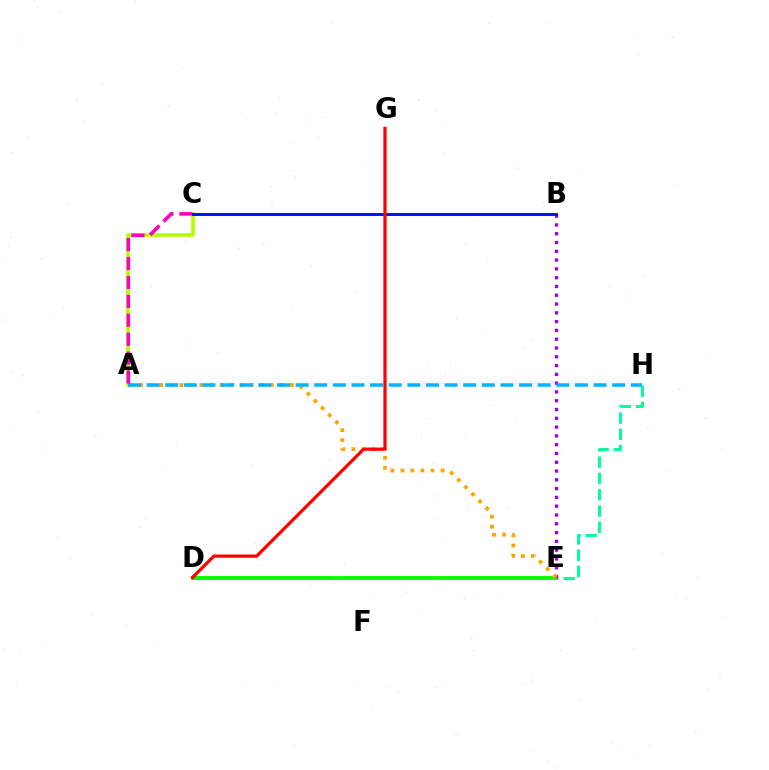{('E', 'H'): [{'color': '#00ff9d', 'line_style': 'dashed', 'thickness': 2.21}], ('D', 'E'): [{'color': '#08ff00', 'line_style': 'solid', 'thickness': 2.81}], ('B', 'E'): [{'color': '#9b00ff', 'line_style': 'dotted', 'thickness': 2.39}], ('A', 'E'): [{'color': '#ffa500', 'line_style': 'dotted', 'thickness': 2.73}], ('A', 'C'): [{'color': '#b3ff00', 'line_style': 'solid', 'thickness': 2.62}, {'color': '#ff00bd', 'line_style': 'dashed', 'thickness': 2.57}], ('A', 'H'): [{'color': '#00b5ff', 'line_style': 'dashed', 'thickness': 2.53}], ('B', 'C'): [{'color': '#0010ff', 'line_style': 'solid', 'thickness': 2.12}], ('D', 'G'): [{'color': '#ff0000', 'line_style': 'solid', 'thickness': 2.31}]}